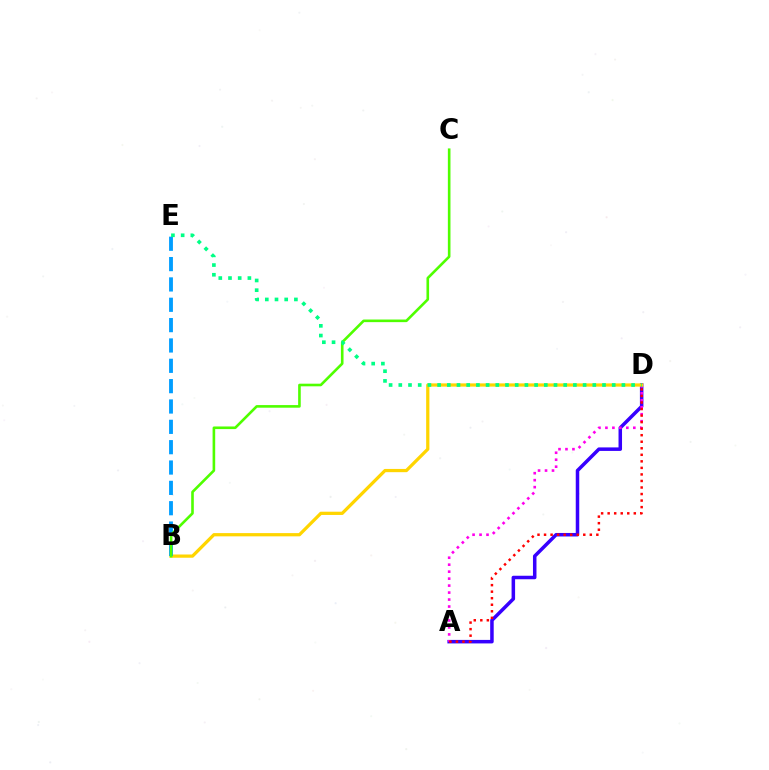{('A', 'D'): [{'color': '#3700ff', 'line_style': 'solid', 'thickness': 2.53}, {'color': '#ff00ed', 'line_style': 'dotted', 'thickness': 1.89}, {'color': '#ff0000', 'line_style': 'dotted', 'thickness': 1.78}], ('B', 'D'): [{'color': '#ffd500', 'line_style': 'solid', 'thickness': 2.33}], ('B', 'E'): [{'color': '#009eff', 'line_style': 'dashed', 'thickness': 2.76}], ('B', 'C'): [{'color': '#4fff00', 'line_style': 'solid', 'thickness': 1.88}], ('D', 'E'): [{'color': '#00ff86', 'line_style': 'dotted', 'thickness': 2.64}]}